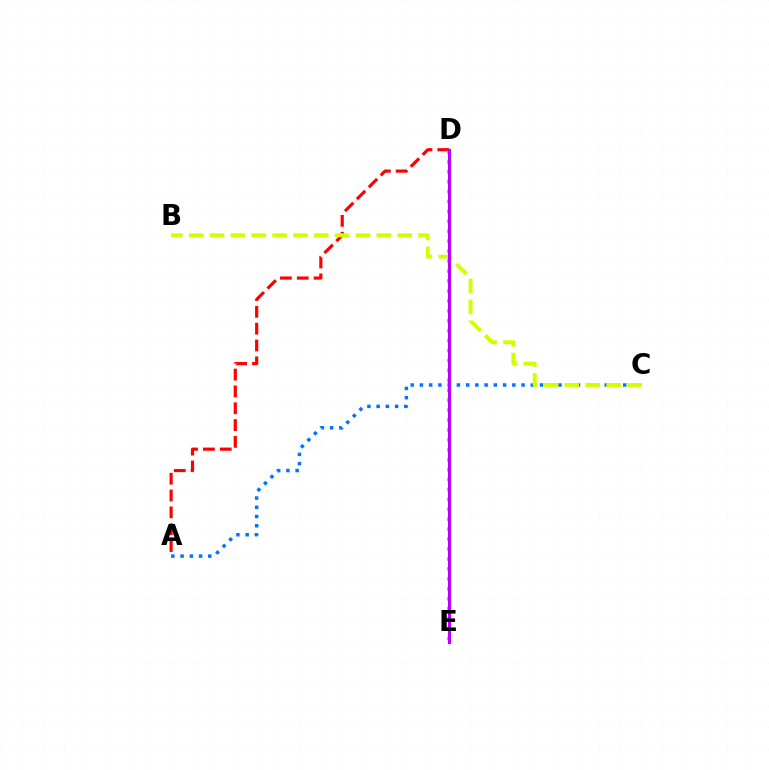{('A', 'C'): [{'color': '#0074ff', 'line_style': 'dotted', 'thickness': 2.51}], ('A', 'D'): [{'color': '#ff0000', 'line_style': 'dashed', 'thickness': 2.29}], ('D', 'E'): [{'color': '#00ff5c', 'line_style': 'dotted', 'thickness': 2.7}, {'color': '#b900ff', 'line_style': 'solid', 'thickness': 2.21}], ('B', 'C'): [{'color': '#d1ff00', 'line_style': 'dashed', 'thickness': 2.83}]}